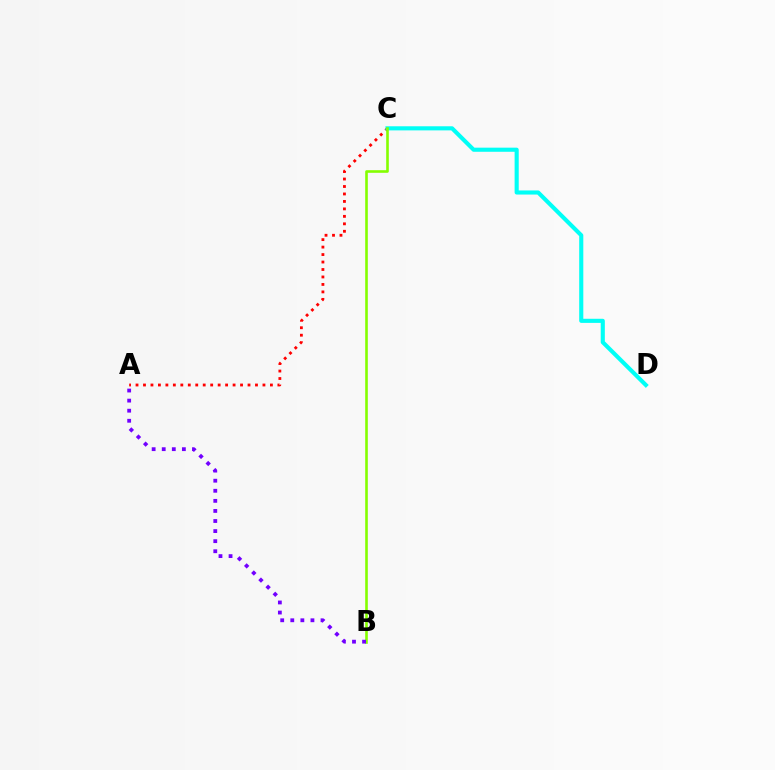{('A', 'C'): [{'color': '#ff0000', 'line_style': 'dotted', 'thickness': 2.03}], ('C', 'D'): [{'color': '#00fff6', 'line_style': 'solid', 'thickness': 2.96}], ('B', 'C'): [{'color': '#84ff00', 'line_style': 'solid', 'thickness': 1.88}], ('A', 'B'): [{'color': '#7200ff', 'line_style': 'dotted', 'thickness': 2.74}]}